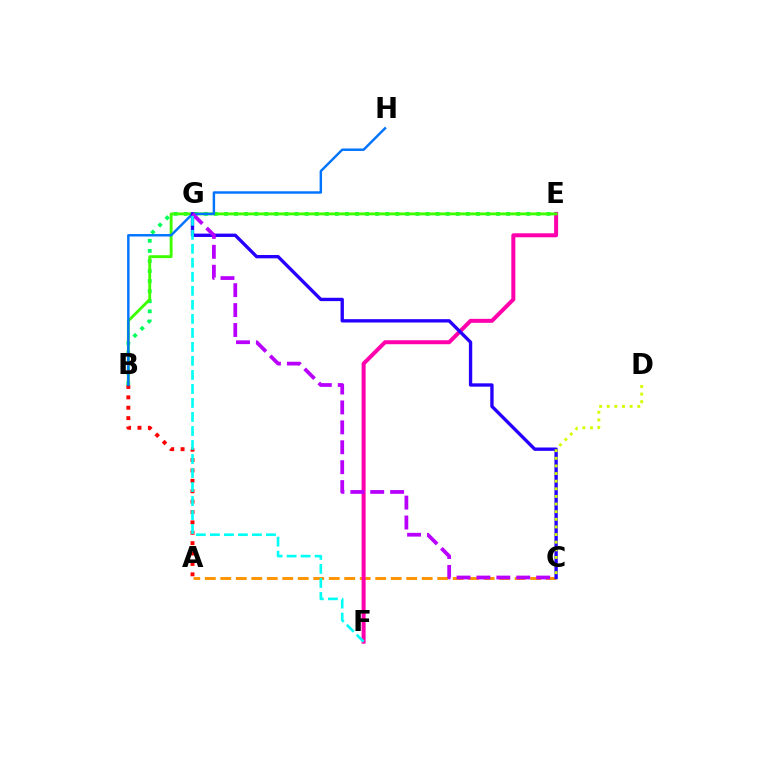{('A', 'C'): [{'color': '#ff9400', 'line_style': 'dashed', 'thickness': 2.1}], ('E', 'F'): [{'color': '#ff00ac', 'line_style': 'solid', 'thickness': 2.87}], ('B', 'E'): [{'color': '#00ff5c', 'line_style': 'dotted', 'thickness': 2.74}, {'color': '#3dff00', 'line_style': 'solid', 'thickness': 2.06}], ('A', 'B'): [{'color': '#ff0000', 'line_style': 'dotted', 'thickness': 2.82}], ('B', 'H'): [{'color': '#0074ff', 'line_style': 'solid', 'thickness': 1.76}], ('C', 'G'): [{'color': '#2500ff', 'line_style': 'solid', 'thickness': 2.41}, {'color': '#b900ff', 'line_style': 'dashed', 'thickness': 2.71}], ('C', 'D'): [{'color': '#d1ff00', 'line_style': 'dotted', 'thickness': 2.07}], ('F', 'G'): [{'color': '#00fff6', 'line_style': 'dashed', 'thickness': 1.9}]}